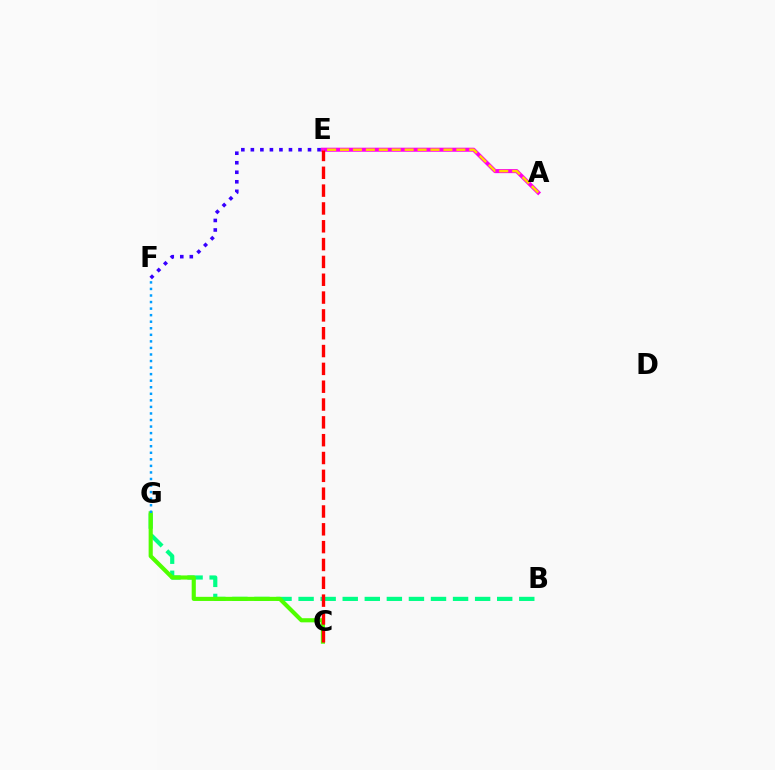{('A', 'E'): [{'color': '#ff00ed', 'line_style': 'solid', 'thickness': 2.92}, {'color': '#ffd500', 'line_style': 'dashed', 'thickness': 1.76}], ('B', 'G'): [{'color': '#00ff86', 'line_style': 'dashed', 'thickness': 3.0}], ('C', 'G'): [{'color': '#4fff00', 'line_style': 'solid', 'thickness': 2.97}], ('E', 'F'): [{'color': '#3700ff', 'line_style': 'dotted', 'thickness': 2.59}], ('C', 'E'): [{'color': '#ff0000', 'line_style': 'dashed', 'thickness': 2.42}], ('F', 'G'): [{'color': '#009eff', 'line_style': 'dotted', 'thickness': 1.78}]}